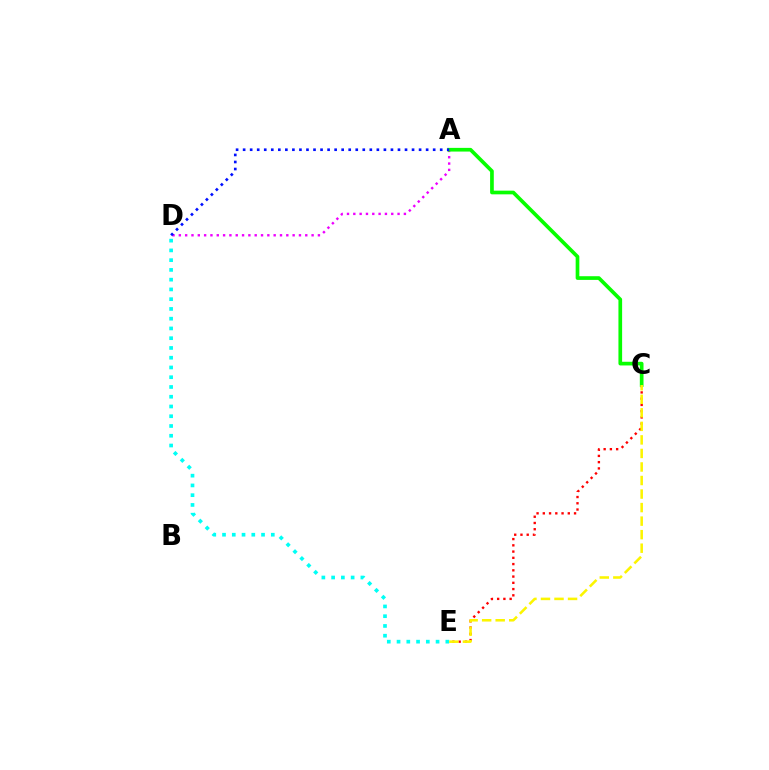{('A', 'D'): [{'color': '#ee00ff', 'line_style': 'dotted', 'thickness': 1.72}, {'color': '#0010ff', 'line_style': 'dotted', 'thickness': 1.91}], ('C', 'E'): [{'color': '#ff0000', 'line_style': 'dotted', 'thickness': 1.7}, {'color': '#fcf500', 'line_style': 'dashed', 'thickness': 1.84}], ('D', 'E'): [{'color': '#00fff6', 'line_style': 'dotted', 'thickness': 2.65}], ('A', 'C'): [{'color': '#08ff00', 'line_style': 'solid', 'thickness': 2.65}]}